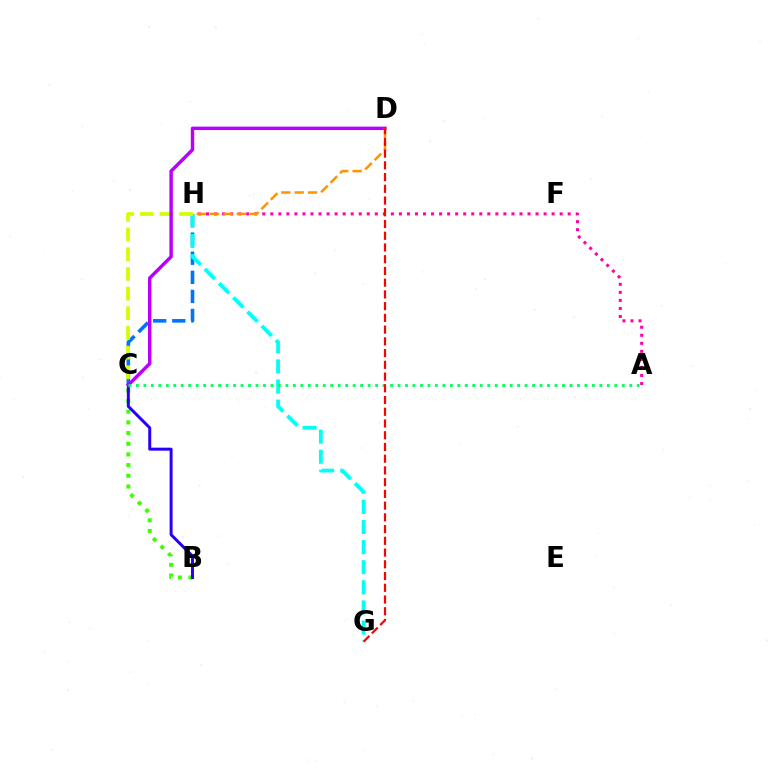{('B', 'C'): [{'color': '#3dff00', 'line_style': 'dotted', 'thickness': 2.9}, {'color': '#2500ff', 'line_style': 'solid', 'thickness': 2.14}], ('C', 'H'): [{'color': '#0074ff', 'line_style': 'dashed', 'thickness': 2.59}, {'color': '#d1ff00', 'line_style': 'dashed', 'thickness': 2.67}], ('A', 'H'): [{'color': '#ff00ac', 'line_style': 'dotted', 'thickness': 2.18}], ('G', 'H'): [{'color': '#00fff6', 'line_style': 'dashed', 'thickness': 2.73}], ('C', 'D'): [{'color': '#b900ff', 'line_style': 'solid', 'thickness': 2.48}], ('A', 'C'): [{'color': '#00ff5c', 'line_style': 'dotted', 'thickness': 2.03}], ('D', 'H'): [{'color': '#ff9400', 'line_style': 'dashed', 'thickness': 1.81}], ('D', 'G'): [{'color': '#ff0000', 'line_style': 'dashed', 'thickness': 1.59}]}